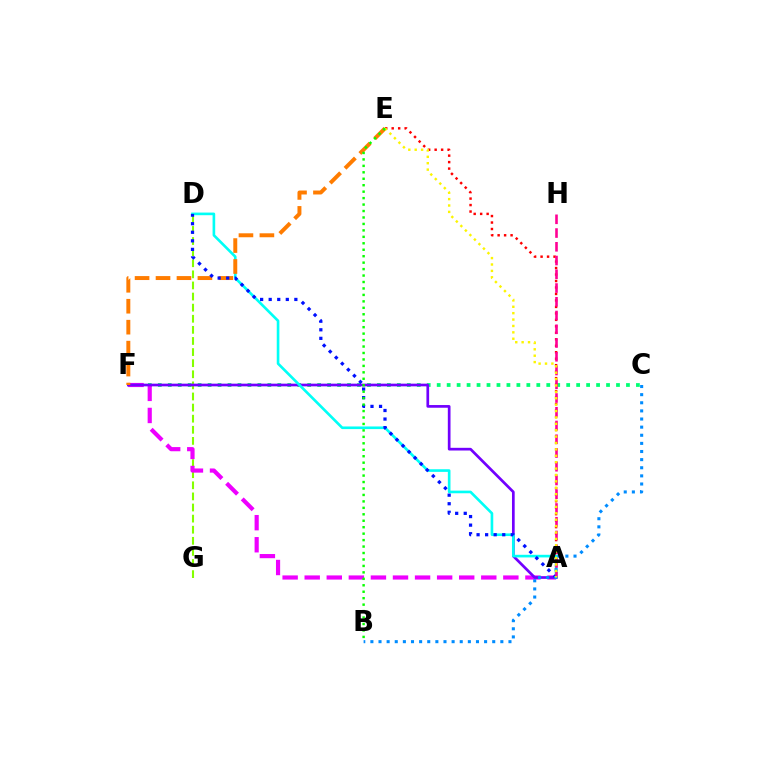{('D', 'G'): [{'color': '#84ff00', 'line_style': 'dashed', 'thickness': 1.51}], ('C', 'F'): [{'color': '#00ff74', 'line_style': 'dotted', 'thickness': 2.71}], ('A', 'F'): [{'color': '#ee00ff', 'line_style': 'dashed', 'thickness': 3.0}, {'color': '#7200ff', 'line_style': 'solid', 'thickness': 1.94}], ('A', 'E'): [{'color': '#ff0000', 'line_style': 'dotted', 'thickness': 1.76}, {'color': '#fcf500', 'line_style': 'dotted', 'thickness': 1.74}], ('A', 'D'): [{'color': '#00fff6', 'line_style': 'solid', 'thickness': 1.9}, {'color': '#0010ff', 'line_style': 'dotted', 'thickness': 2.33}], ('E', 'F'): [{'color': '#ff7c00', 'line_style': 'dashed', 'thickness': 2.85}], ('A', 'H'): [{'color': '#ff0094', 'line_style': 'dashed', 'thickness': 1.87}], ('B', 'C'): [{'color': '#008cff', 'line_style': 'dotted', 'thickness': 2.21}], ('B', 'E'): [{'color': '#08ff00', 'line_style': 'dotted', 'thickness': 1.75}]}